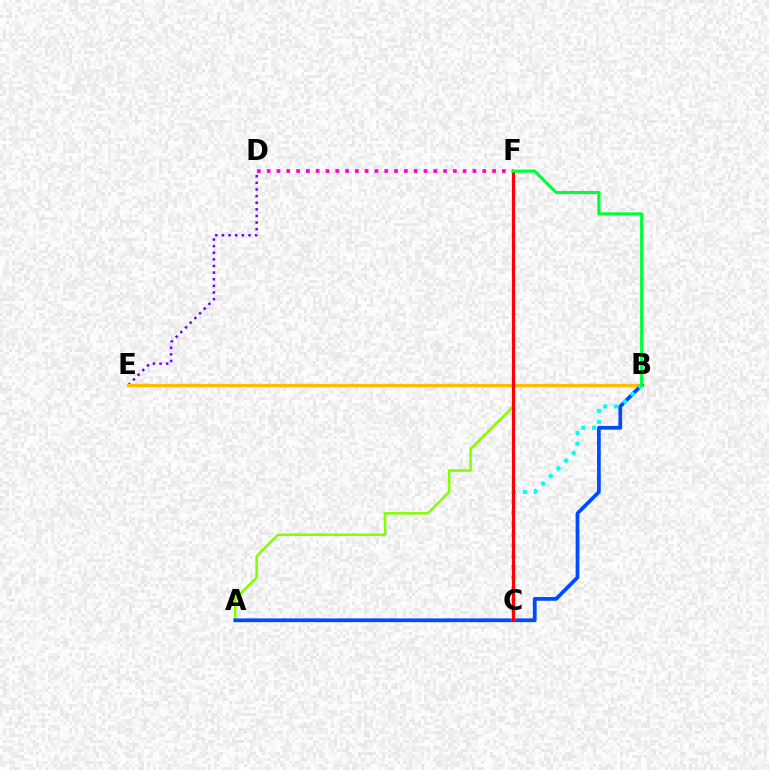{('D', 'E'): [{'color': '#7200ff', 'line_style': 'dotted', 'thickness': 1.8}], ('B', 'E'): [{'color': '#ffbd00', 'line_style': 'solid', 'thickness': 2.41}], ('A', 'F'): [{'color': '#84ff00', 'line_style': 'solid', 'thickness': 1.84}], ('A', 'B'): [{'color': '#004bff', 'line_style': 'solid', 'thickness': 2.69}], ('D', 'F'): [{'color': '#ff00cf', 'line_style': 'dotted', 'thickness': 2.66}], ('B', 'C'): [{'color': '#00fff6', 'line_style': 'dotted', 'thickness': 2.94}], ('C', 'F'): [{'color': '#ff0000', 'line_style': 'solid', 'thickness': 2.28}], ('B', 'F'): [{'color': '#00ff39', 'line_style': 'solid', 'thickness': 2.26}]}